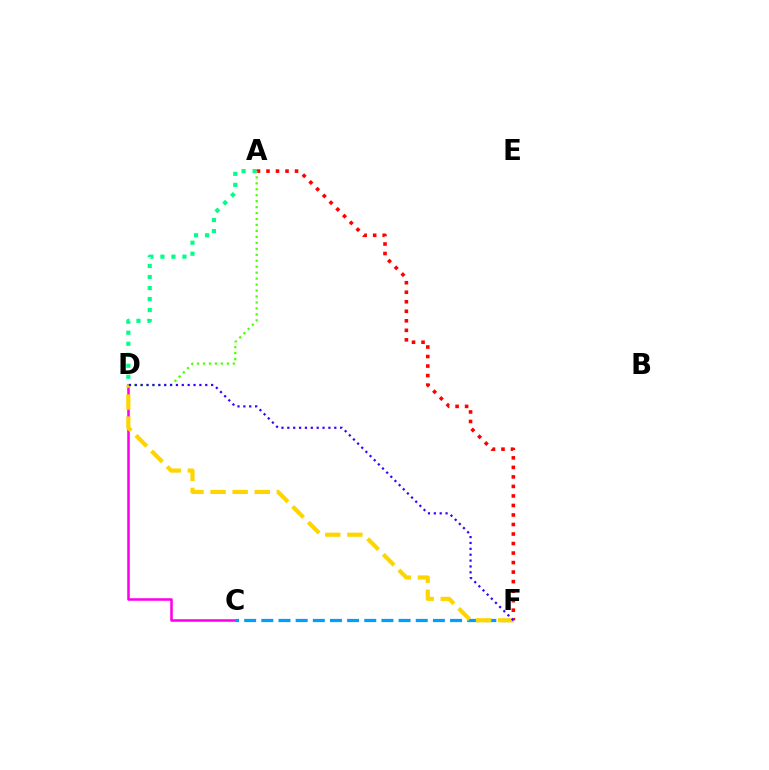{('C', 'D'): [{'color': '#ff00ed', 'line_style': 'solid', 'thickness': 1.84}], ('A', 'D'): [{'color': '#00ff86', 'line_style': 'dotted', 'thickness': 2.99}, {'color': '#4fff00', 'line_style': 'dotted', 'thickness': 1.62}], ('A', 'F'): [{'color': '#ff0000', 'line_style': 'dotted', 'thickness': 2.59}], ('C', 'F'): [{'color': '#009eff', 'line_style': 'dashed', 'thickness': 2.33}], ('D', 'F'): [{'color': '#ffd500', 'line_style': 'dashed', 'thickness': 3.0}, {'color': '#3700ff', 'line_style': 'dotted', 'thickness': 1.59}]}